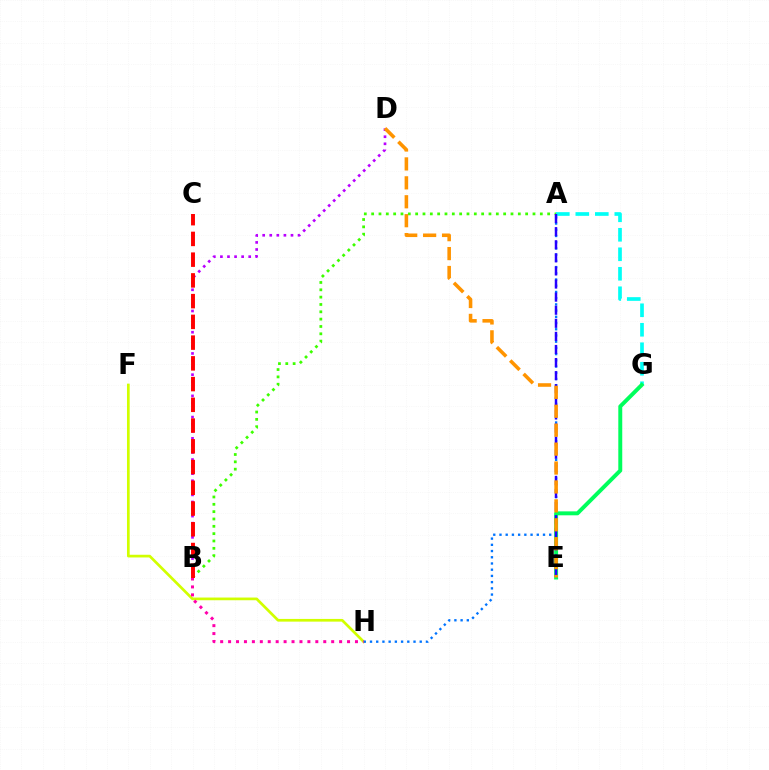{('A', 'G'): [{'color': '#00fff6', 'line_style': 'dashed', 'thickness': 2.65}], ('A', 'B'): [{'color': '#3dff00', 'line_style': 'dotted', 'thickness': 1.99}], ('F', 'H'): [{'color': '#d1ff00', 'line_style': 'solid', 'thickness': 1.95}], ('B', 'D'): [{'color': '#b900ff', 'line_style': 'dotted', 'thickness': 1.92}], ('A', 'H'): [{'color': '#0074ff', 'line_style': 'dotted', 'thickness': 1.69}], ('E', 'G'): [{'color': '#00ff5c', 'line_style': 'solid', 'thickness': 2.84}], ('B', 'H'): [{'color': '#ff00ac', 'line_style': 'dotted', 'thickness': 2.15}], ('A', 'E'): [{'color': '#2500ff', 'line_style': 'dashed', 'thickness': 1.78}], ('B', 'C'): [{'color': '#ff0000', 'line_style': 'dashed', 'thickness': 2.82}], ('D', 'E'): [{'color': '#ff9400', 'line_style': 'dashed', 'thickness': 2.57}]}